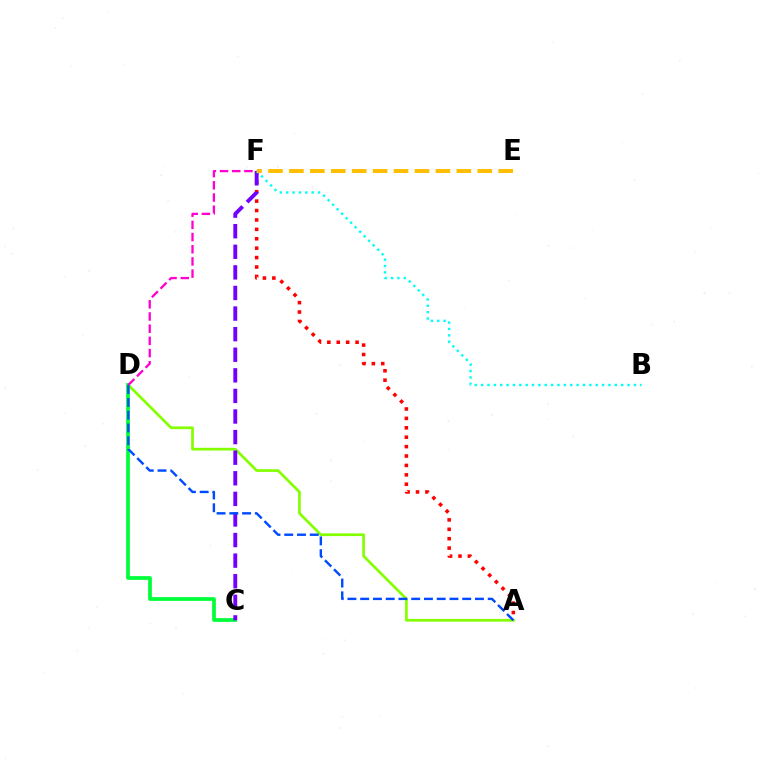{('A', 'D'): [{'color': '#84ff00', 'line_style': 'solid', 'thickness': 1.95}, {'color': '#004bff', 'line_style': 'dashed', 'thickness': 1.73}], ('A', 'F'): [{'color': '#ff0000', 'line_style': 'dotted', 'thickness': 2.56}], ('C', 'D'): [{'color': '#00ff39', 'line_style': 'solid', 'thickness': 2.69}], ('C', 'F'): [{'color': '#7200ff', 'line_style': 'dashed', 'thickness': 2.8}], ('B', 'F'): [{'color': '#00fff6', 'line_style': 'dotted', 'thickness': 1.73}], ('D', 'F'): [{'color': '#ff00cf', 'line_style': 'dashed', 'thickness': 1.66}], ('E', 'F'): [{'color': '#ffbd00', 'line_style': 'dashed', 'thickness': 2.84}]}